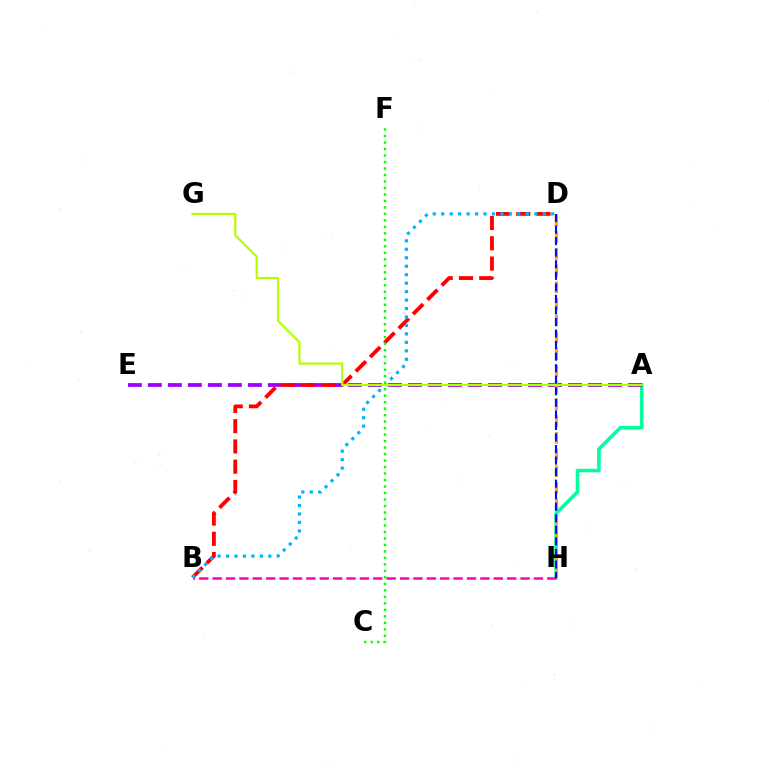{('A', 'H'): [{'color': '#00ff9d', 'line_style': 'solid', 'thickness': 2.55}], ('A', 'E'): [{'color': '#9b00ff', 'line_style': 'dashed', 'thickness': 2.72}], ('B', 'H'): [{'color': '#ff00bd', 'line_style': 'dashed', 'thickness': 1.82}], ('B', 'D'): [{'color': '#ff0000', 'line_style': 'dashed', 'thickness': 2.75}, {'color': '#00b5ff', 'line_style': 'dotted', 'thickness': 2.3}], ('D', 'H'): [{'color': '#ffa500', 'line_style': 'dashed', 'thickness': 2.27}, {'color': '#0010ff', 'line_style': 'dashed', 'thickness': 1.57}], ('A', 'G'): [{'color': '#b3ff00', 'line_style': 'solid', 'thickness': 1.58}], ('C', 'F'): [{'color': '#08ff00', 'line_style': 'dotted', 'thickness': 1.76}]}